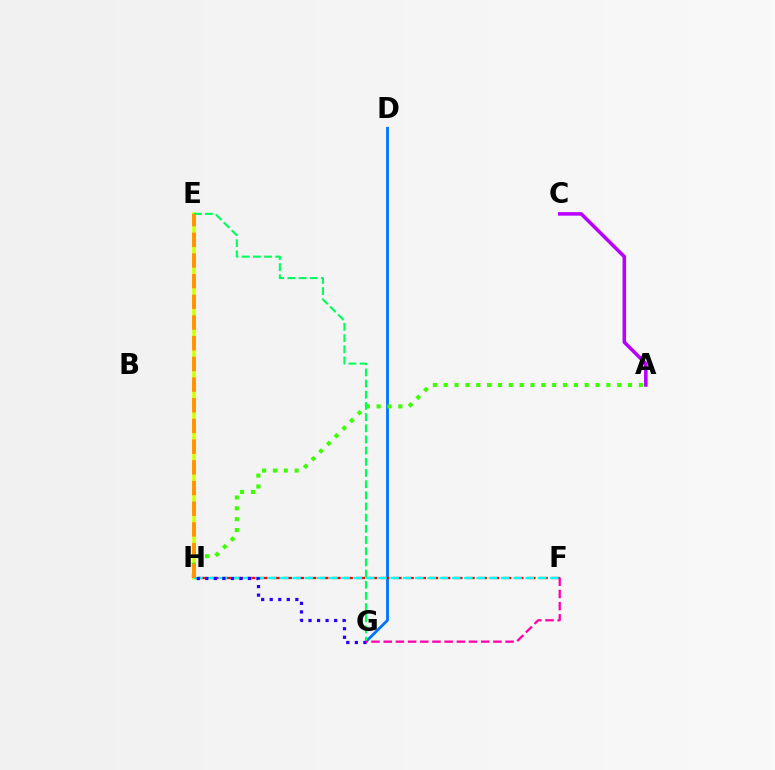{('D', 'G'): [{'color': '#0074ff', 'line_style': 'solid', 'thickness': 2.02}], ('F', 'H'): [{'color': '#ff0000', 'line_style': 'dashed', 'thickness': 1.66}, {'color': '#00fff6', 'line_style': 'dashed', 'thickness': 1.67}], ('E', 'H'): [{'color': '#d1ff00', 'line_style': 'solid', 'thickness': 2.57}, {'color': '#ff9400', 'line_style': 'dashed', 'thickness': 2.81}], ('A', 'H'): [{'color': '#3dff00', 'line_style': 'dotted', 'thickness': 2.95}], ('E', 'G'): [{'color': '#00ff5c', 'line_style': 'dashed', 'thickness': 1.52}], ('G', 'H'): [{'color': '#2500ff', 'line_style': 'dotted', 'thickness': 2.32}], ('F', 'G'): [{'color': '#ff00ac', 'line_style': 'dashed', 'thickness': 1.66}], ('A', 'C'): [{'color': '#b900ff', 'line_style': 'solid', 'thickness': 2.55}]}